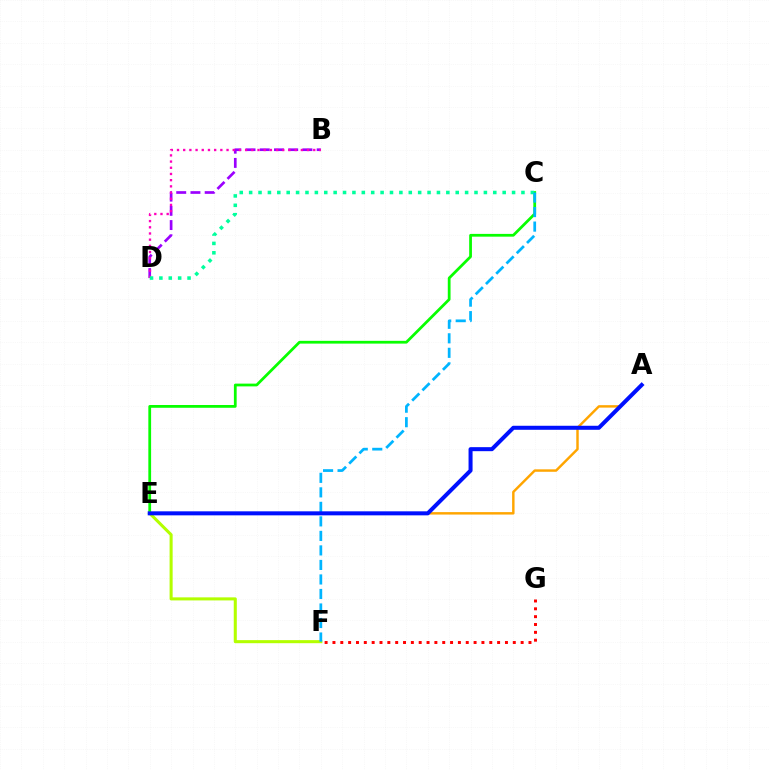{('A', 'E'): [{'color': '#ffa500', 'line_style': 'solid', 'thickness': 1.76}, {'color': '#0010ff', 'line_style': 'solid', 'thickness': 2.89}], ('C', 'E'): [{'color': '#08ff00', 'line_style': 'solid', 'thickness': 1.99}], ('E', 'F'): [{'color': '#b3ff00', 'line_style': 'solid', 'thickness': 2.2}], ('F', 'G'): [{'color': '#ff0000', 'line_style': 'dotted', 'thickness': 2.13}], ('B', 'D'): [{'color': '#9b00ff', 'line_style': 'dashed', 'thickness': 1.93}, {'color': '#ff00bd', 'line_style': 'dotted', 'thickness': 1.68}], ('C', 'D'): [{'color': '#00ff9d', 'line_style': 'dotted', 'thickness': 2.55}], ('C', 'F'): [{'color': '#00b5ff', 'line_style': 'dashed', 'thickness': 1.97}]}